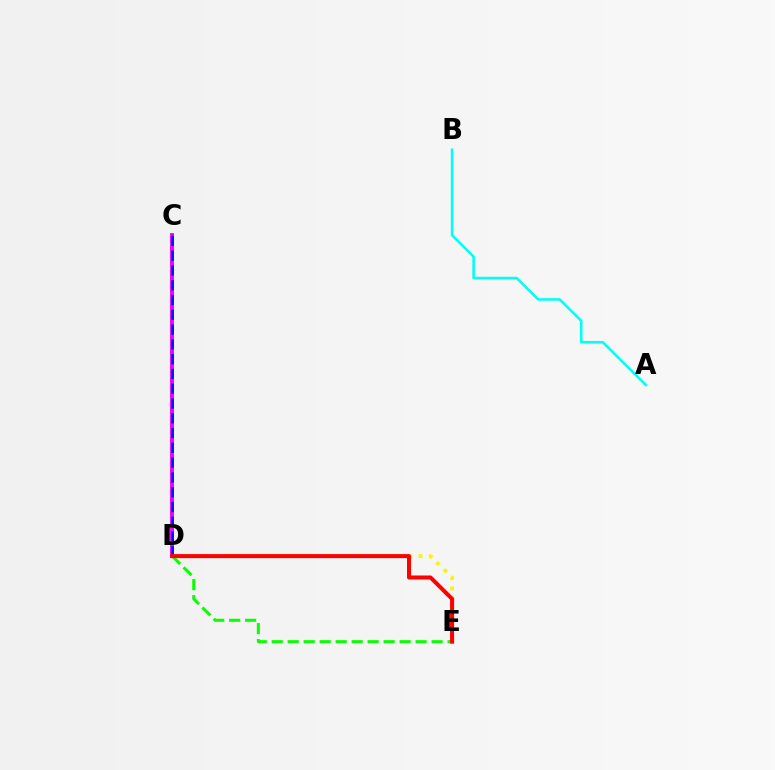{('C', 'D'): [{'color': '#ee00ff', 'line_style': 'solid', 'thickness': 2.8}, {'color': '#0010ff', 'line_style': 'dashed', 'thickness': 2.01}], ('D', 'E'): [{'color': '#fcf500', 'line_style': 'dotted', 'thickness': 2.79}, {'color': '#08ff00', 'line_style': 'dashed', 'thickness': 2.17}, {'color': '#ff0000', 'line_style': 'solid', 'thickness': 2.9}], ('A', 'B'): [{'color': '#00fff6', 'line_style': 'solid', 'thickness': 1.85}]}